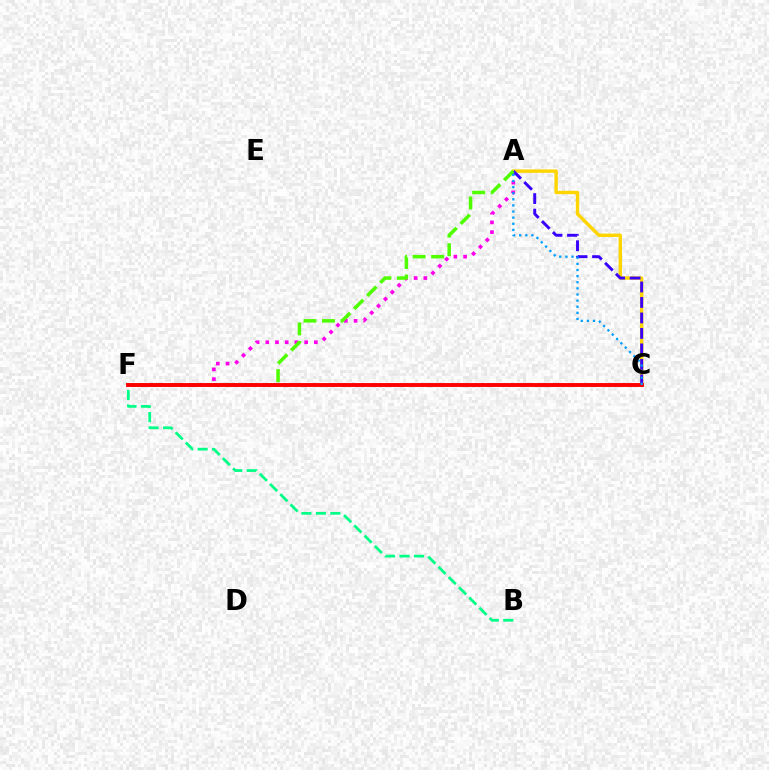{('A', 'C'): [{'color': '#ffd500', 'line_style': 'solid', 'thickness': 2.46}, {'color': '#3700ff', 'line_style': 'dashed', 'thickness': 2.1}, {'color': '#009eff', 'line_style': 'dotted', 'thickness': 1.66}], ('A', 'F'): [{'color': '#ff00ed', 'line_style': 'dotted', 'thickness': 2.64}, {'color': '#4fff00', 'line_style': 'dashed', 'thickness': 2.52}], ('B', 'F'): [{'color': '#00ff86', 'line_style': 'dashed', 'thickness': 1.97}], ('C', 'F'): [{'color': '#ff0000', 'line_style': 'solid', 'thickness': 2.8}]}